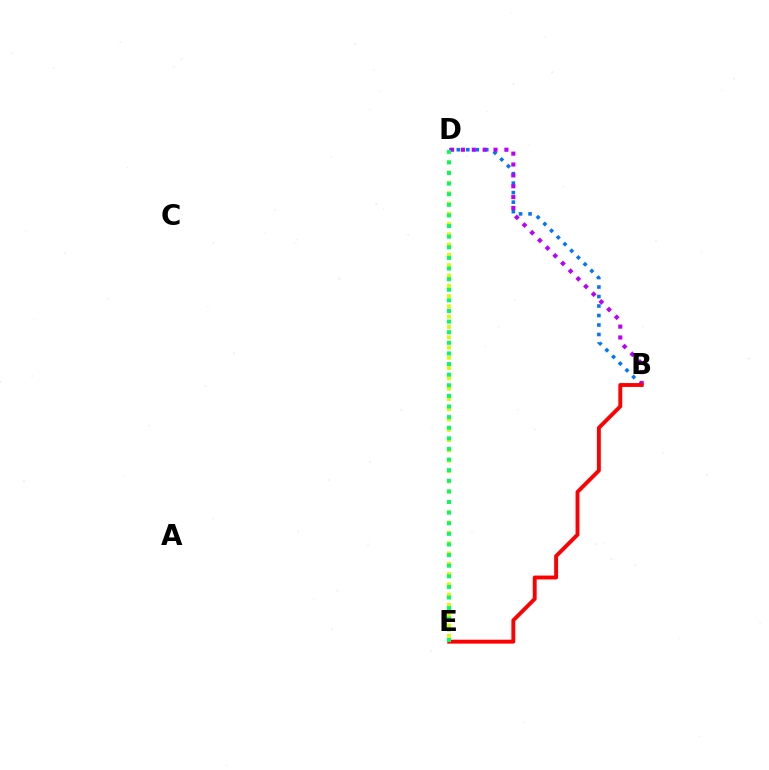{('B', 'D'): [{'color': '#0074ff', 'line_style': 'dotted', 'thickness': 2.58}, {'color': '#b900ff', 'line_style': 'dotted', 'thickness': 2.95}], ('B', 'E'): [{'color': '#ff0000', 'line_style': 'solid', 'thickness': 2.79}], ('D', 'E'): [{'color': '#d1ff00', 'line_style': 'dotted', 'thickness': 2.8}, {'color': '#00ff5c', 'line_style': 'dotted', 'thickness': 2.88}]}